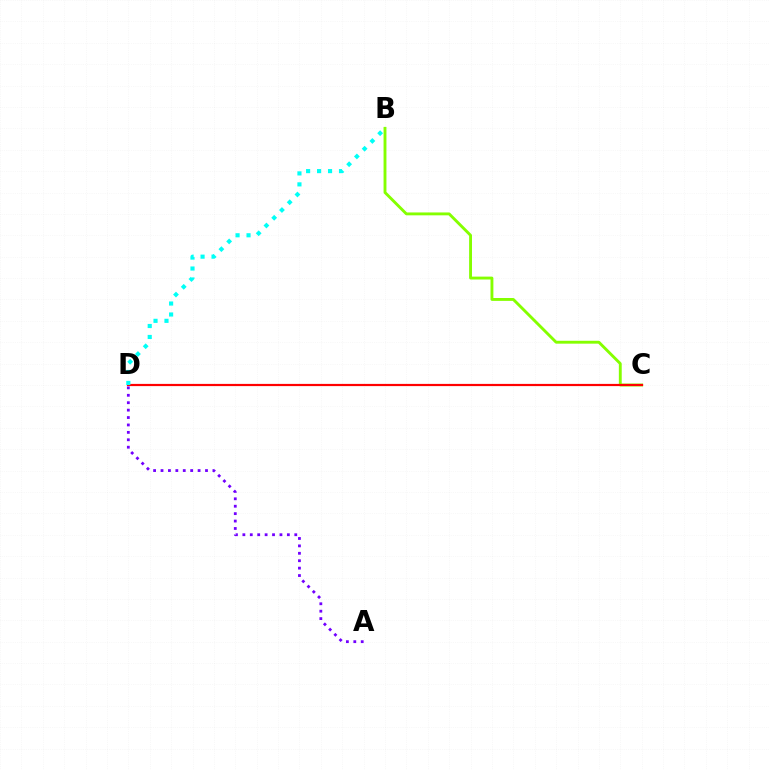{('B', 'C'): [{'color': '#84ff00', 'line_style': 'solid', 'thickness': 2.07}], ('C', 'D'): [{'color': '#ff0000', 'line_style': 'solid', 'thickness': 1.59}], ('A', 'D'): [{'color': '#7200ff', 'line_style': 'dotted', 'thickness': 2.01}], ('B', 'D'): [{'color': '#00fff6', 'line_style': 'dotted', 'thickness': 2.98}]}